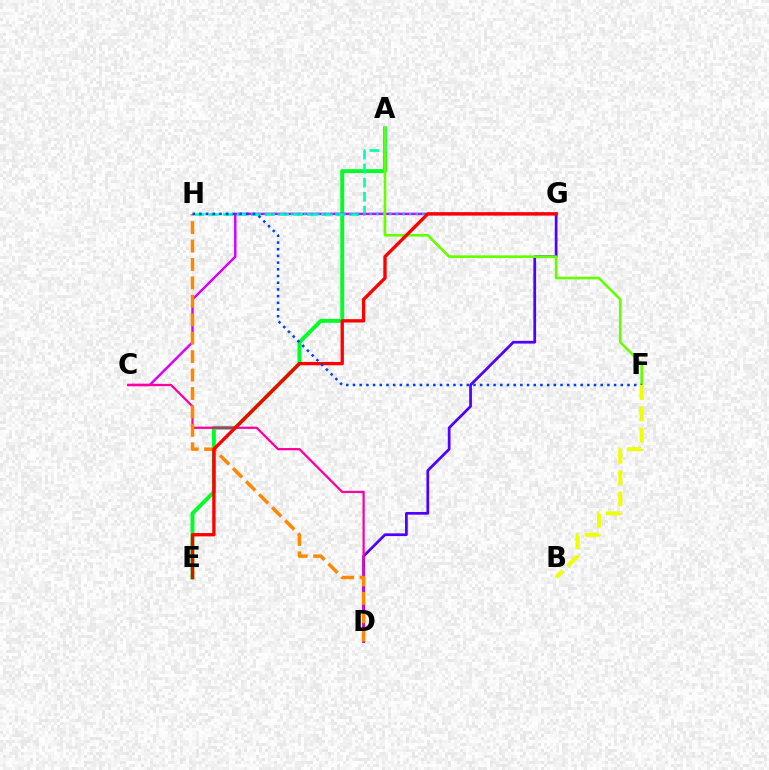{('A', 'E'): [{'color': '#00ff27', 'line_style': 'solid', 'thickness': 2.81}], ('D', 'G'): [{'color': '#4f00ff', 'line_style': 'solid', 'thickness': 1.96}], ('C', 'G'): [{'color': '#d600ff', 'line_style': 'solid', 'thickness': 1.76}], ('C', 'D'): [{'color': '#ff00a0', 'line_style': 'solid', 'thickness': 1.62}], ('A', 'H'): [{'color': '#00ffaf', 'line_style': 'dashed', 'thickness': 1.91}], ('D', 'H'): [{'color': '#ff8800', 'line_style': 'dashed', 'thickness': 2.5}], ('G', 'H'): [{'color': '#00c7ff', 'line_style': 'dotted', 'thickness': 1.79}], ('A', 'F'): [{'color': '#66ff00', 'line_style': 'solid', 'thickness': 1.91}], ('E', 'G'): [{'color': '#ff0000', 'line_style': 'solid', 'thickness': 2.4}], ('F', 'H'): [{'color': '#003fff', 'line_style': 'dotted', 'thickness': 1.82}], ('B', 'F'): [{'color': '#eeff00', 'line_style': 'dashed', 'thickness': 2.9}]}